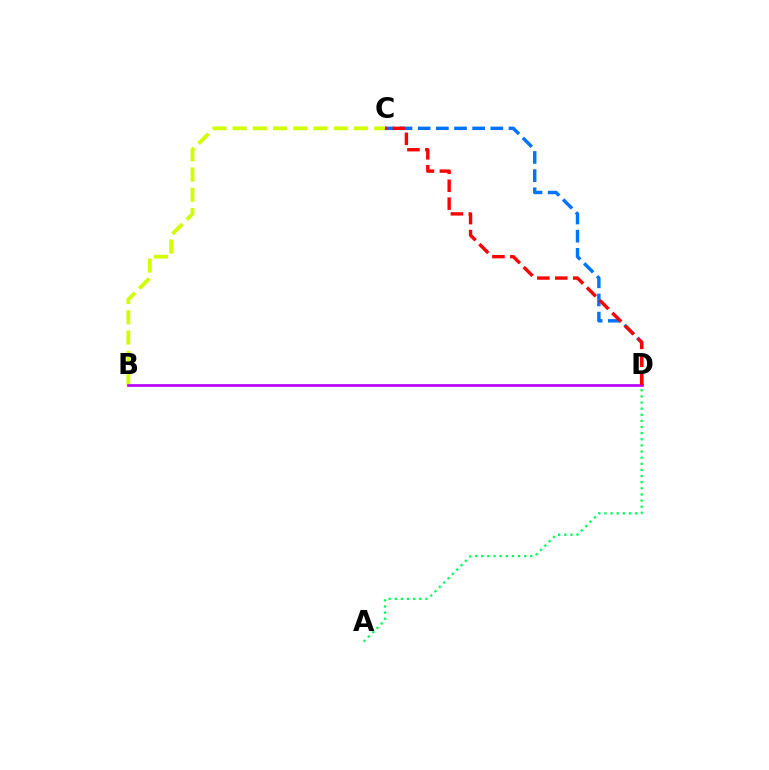{('C', 'D'): [{'color': '#0074ff', 'line_style': 'dashed', 'thickness': 2.47}, {'color': '#ff0000', 'line_style': 'dashed', 'thickness': 2.44}], ('B', 'C'): [{'color': '#d1ff00', 'line_style': 'dashed', 'thickness': 2.75}], ('A', 'D'): [{'color': '#00ff5c', 'line_style': 'dotted', 'thickness': 1.66}], ('B', 'D'): [{'color': '#b900ff', 'line_style': 'solid', 'thickness': 1.94}]}